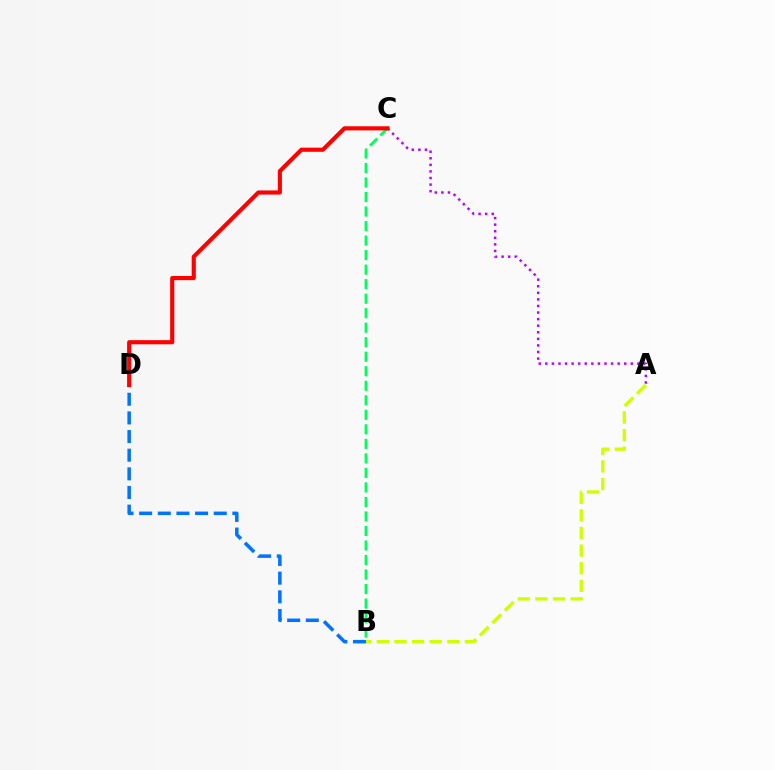{('B', 'C'): [{'color': '#00ff5c', 'line_style': 'dashed', 'thickness': 1.97}], ('A', 'B'): [{'color': '#d1ff00', 'line_style': 'dashed', 'thickness': 2.39}], ('B', 'D'): [{'color': '#0074ff', 'line_style': 'dashed', 'thickness': 2.53}], ('A', 'C'): [{'color': '#b900ff', 'line_style': 'dotted', 'thickness': 1.79}], ('C', 'D'): [{'color': '#ff0000', 'line_style': 'solid', 'thickness': 2.97}]}